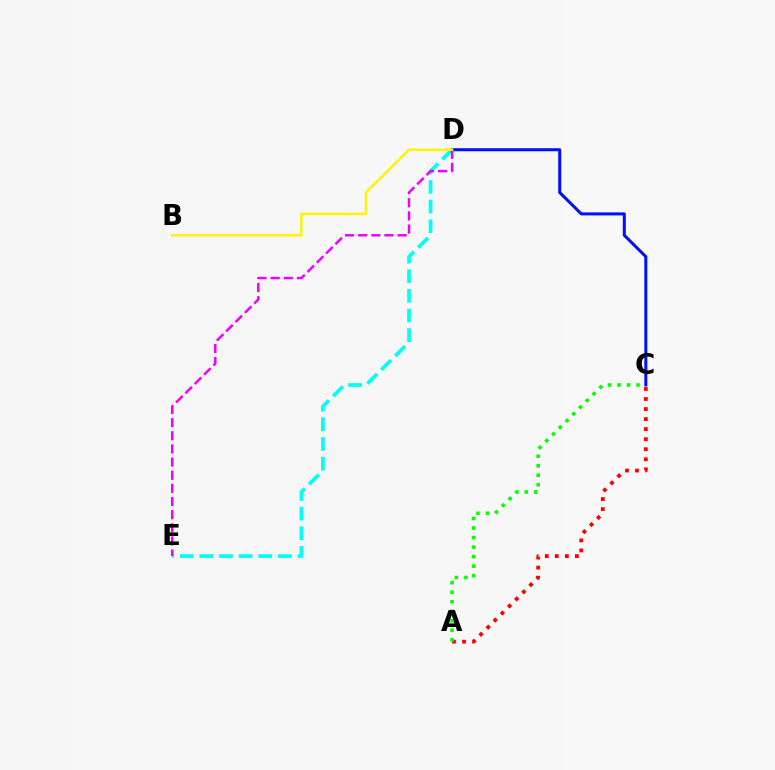{('A', 'C'): [{'color': '#ff0000', 'line_style': 'dotted', 'thickness': 2.73}, {'color': '#08ff00', 'line_style': 'dotted', 'thickness': 2.59}], ('D', 'E'): [{'color': '#00fff6', 'line_style': 'dashed', 'thickness': 2.67}, {'color': '#ee00ff', 'line_style': 'dashed', 'thickness': 1.79}], ('C', 'D'): [{'color': '#0010ff', 'line_style': 'solid', 'thickness': 2.18}], ('B', 'D'): [{'color': '#fcf500', 'line_style': 'solid', 'thickness': 1.76}]}